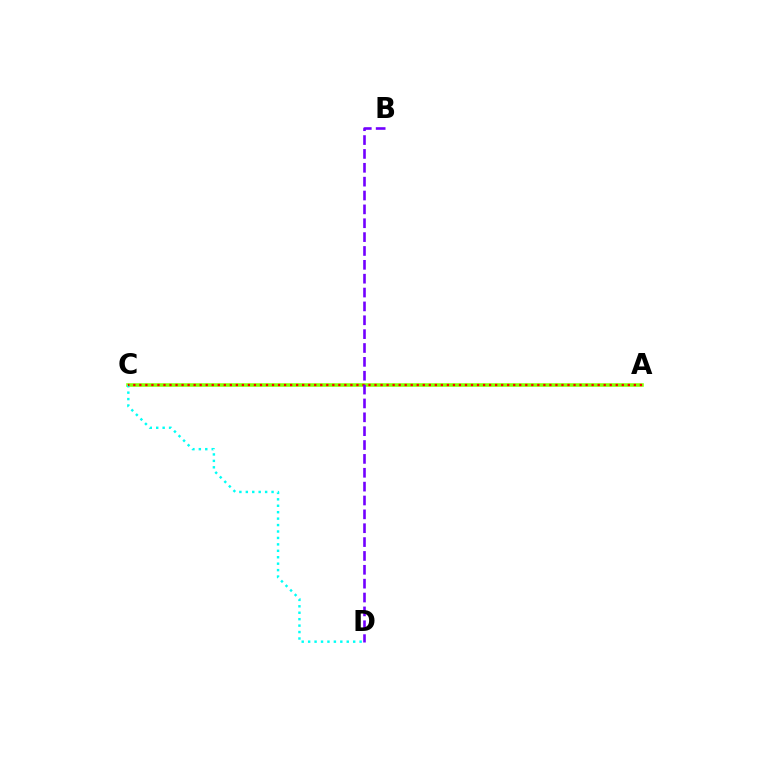{('A', 'C'): [{'color': '#84ff00', 'line_style': 'solid', 'thickness': 2.55}, {'color': '#ff0000', 'line_style': 'dotted', 'thickness': 1.64}], ('C', 'D'): [{'color': '#00fff6', 'line_style': 'dotted', 'thickness': 1.75}], ('B', 'D'): [{'color': '#7200ff', 'line_style': 'dashed', 'thickness': 1.88}]}